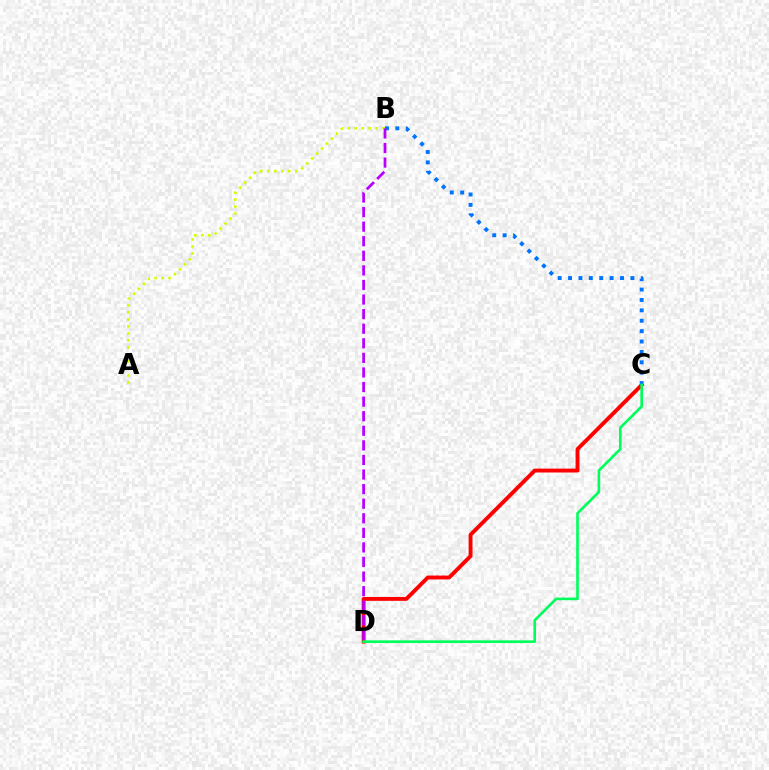{('C', 'D'): [{'color': '#ff0000', 'line_style': 'solid', 'thickness': 2.81}, {'color': '#00ff5c', 'line_style': 'solid', 'thickness': 1.91}], ('A', 'B'): [{'color': '#d1ff00', 'line_style': 'dotted', 'thickness': 1.9}], ('B', 'C'): [{'color': '#0074ff', 'line_style': 'dotted', 'thickness': 2.82}], ('B', 'D'): [{'color': '#b900ff', 'line_style': 'dashed', 'thickness': 1.98}]}